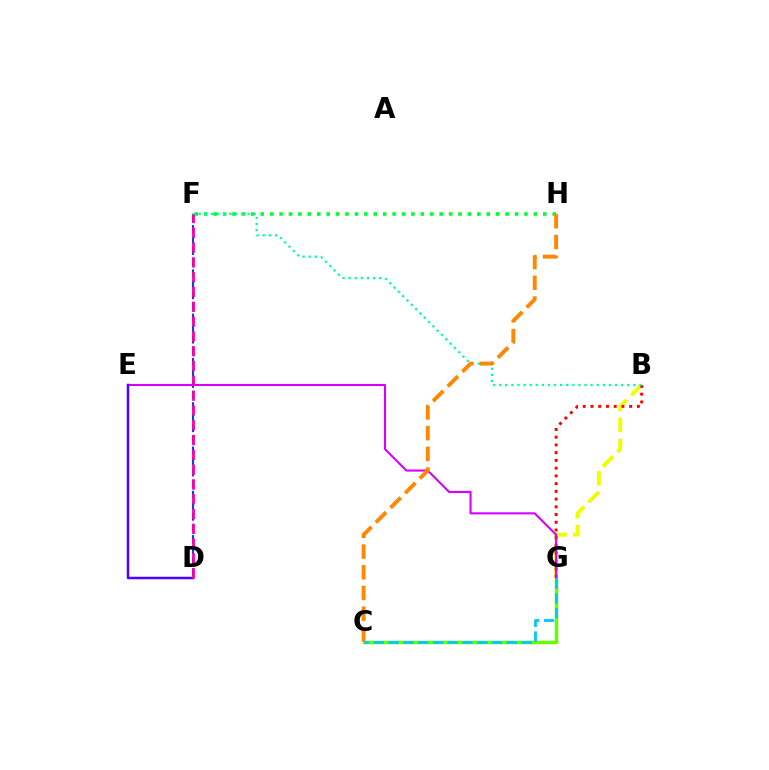{('C', 'G'): [{'color': '#66ff00', 'line_style': 'solid', 'thickness': 2.5}, {'color': '#00c7ff', 'line_style': 'dashed', 'thickness': 2.01}], ('D', 'F'): [{'color': '#003fff', 'line_style': 'dashed', 'thickness': 1.5}, {'color': '#ff00a0', 'line_style': 'dashed', 'thickness': 2.01}], ('B', 'G'): [{'color': '#eeff00', 'line_style': 'dashed', 'thickness': 2.82}, {'color': '#ff0000', 'line_style': 'dotted', 'thickness': 2.1}], ('E', 'G'): [{'color': '#d600ff', 'line_style': 'solid', 'thickness': 1.51}], ('F', 'H'): [{'color': '#00ff27', 'line_style': 'dotted', 'thickness': 2.56}], ('B', 'F'): [{'color': '#00ffaf', 'line_style': 'dotted', 'thickness': 1.66}], ('D', 'E'): [{'color': '#4f00ff', 'line_style': 'solid', 'thickness': 1.79}], ('C', 'H'): [{'color': '#ff8800', 'line_style': 'dashed', 'thickness': 2.81}]}